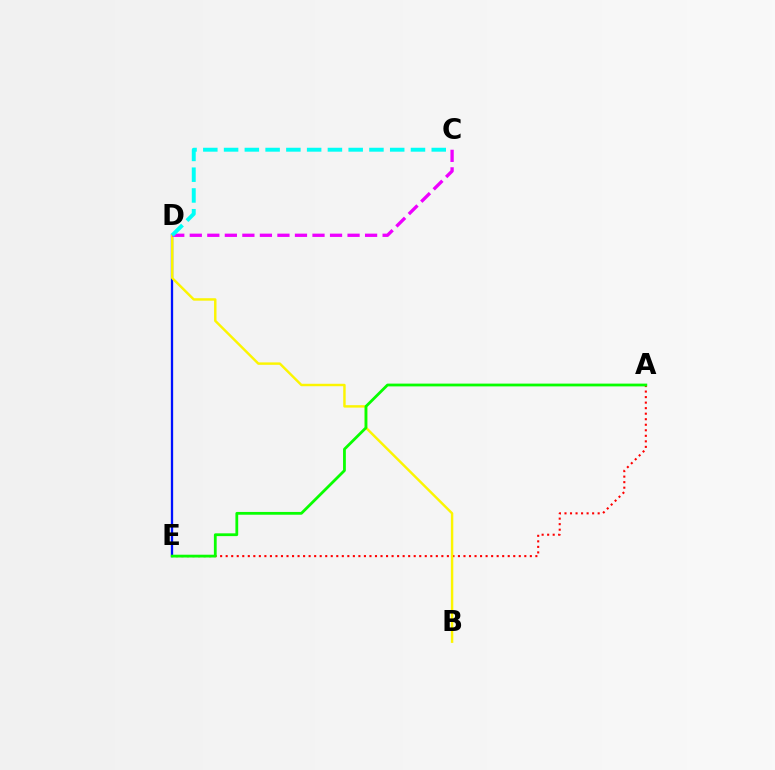{('A', 'E'): [{'color': '#ff0000', 'line_style': 'dotted', 'thickness': 1.5}, {'color': '#08ff00', 'line_style': 'solid', 'thickness': 2.01}], ('D', 'E'): [{'color': '#0010ff', 'line_style': 'solid', 'thickness': 1.66}], ('B', 'D'): [{'color': '#fcf500', 'line_style': 'solid', 'thickness': 1.75}], ('C', 'D'): [{'color': '#ee00ff', 'line_style': 'dashed', 'thickness': 2.38}, {'color': '#00fff6', 'line_style': 'dashed', 'thickness': 2.82}]}